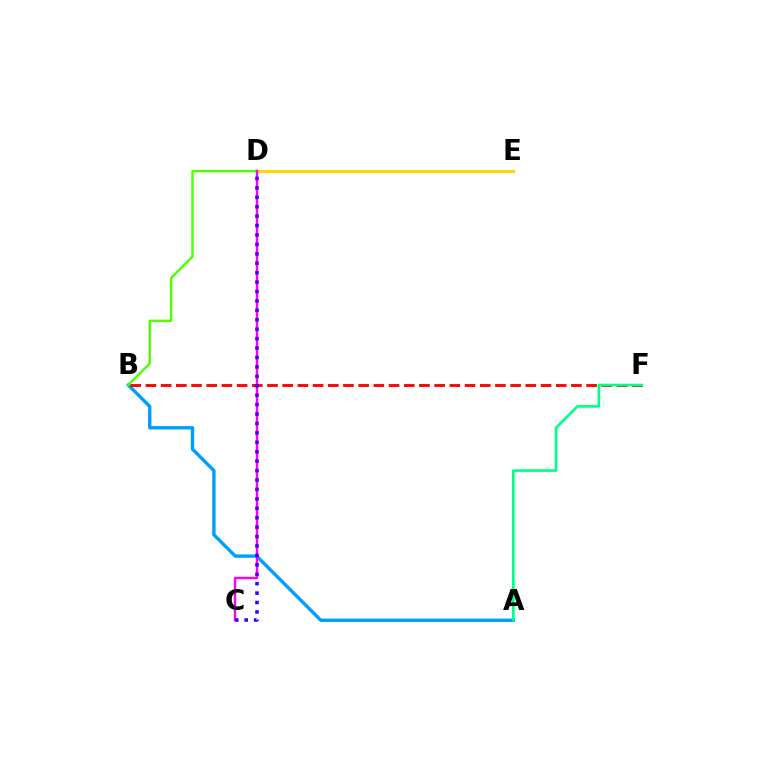{('D', 'E'): [{'color': '#ffd500', 'line_style': 'solid', 'thickness': 2.17}], ('A', 'B'): [{'color': '#009eff', 'line_style': 'solid', 'thickness': 2.44}], ('B', 'D'): [{'color': '#4fff00', 'line_style': 'solid', 'thickness': 1.75}], ('C', 'D'): [{'color': '#ff00ed', 'line_style': 'solid', 'thickness': 1.72}, {'color': '#3700ff', 'line_style': 'dotted', 'thickness': 2.56}], ('B', 'F'): [{'color': '#ff0000', 'line_style': 'dashed', 'thickness': 2.06}], ('A', 'F'): [{'color': '#00ff86', 'line_style': 'solid', 'thickness': 1.91}]}